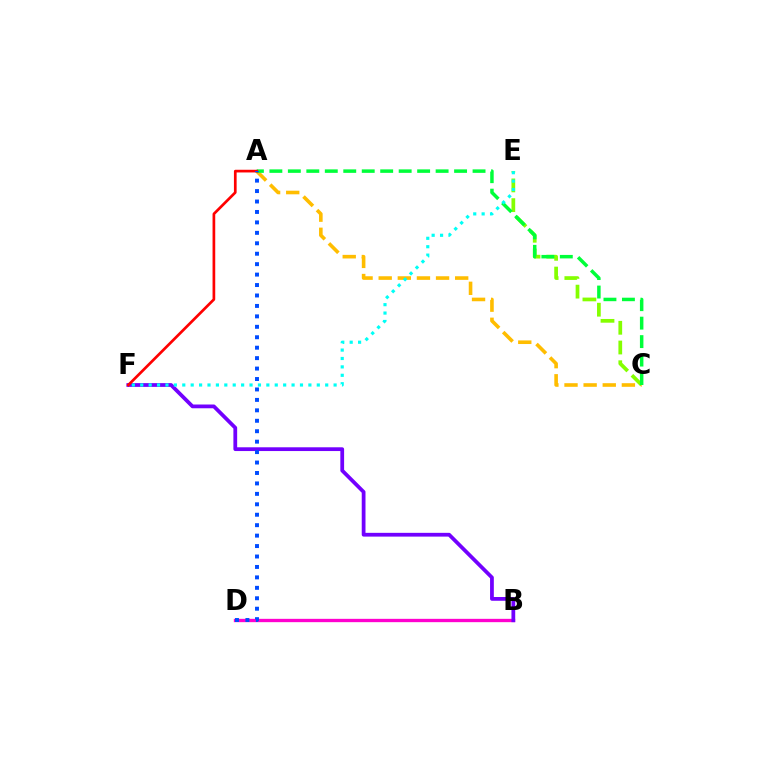{('C', 'E'): [{'color': '#84ff00', 'line_style': 'dashed', 'thickness': 2.68}], ('A', 'C'): [{'color': '#ffbd00', 'line_style': 'dashed', 'thickness': 2.6}, {'color': '#00ff39', 'line_style': 'dashed', 'thickness': 2.51}], ('B', 'D'): [{'color': '#ff00cf', 'line_style': 'solid', 'thickness': 2.39}], ('B', 'F'): [{'color': '#7200ff', 'line_style': 'solid', 'thickness': 2.71}], ('E', 'F'): [{'color': '#00fff6', 'line_style': 'dotted', 'thickness': 2.28}], ('A', 'F'): [{'color': '#ff0000', 'line_style': 'solid', 'thickness': 1.94}], ('A', 'D'): [{'color': '#004bff', 'line_style': 'dotted', 'thickness': 2.84}]}